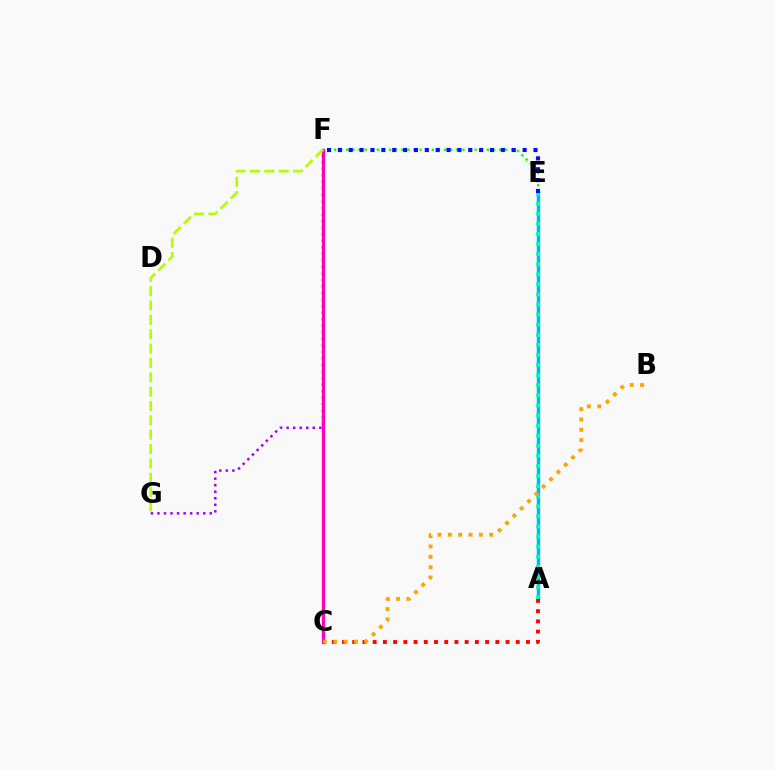{('F', 'G'): [{'color': '#9b00ff', 'line_style': 'dotted', 'thickness': 1.78}, {'color': '#b3ff00', 'line_style': 'dashed', 'thickness': 1.95}], ('C', 'F'): [{'color': '#ff00bd', 'line_style': 'solid', 'thickness': 2.36}], ('E', 'F'): [{'color': '#08ff00', 'line_style': 'dotted', 'thickness': 1.66}, {'color': '#0010ff', 'line_style': 'dotted', 'thickness': 2.95}], ('A', 'E'): [{'color': '#00b5ff', 'line_style': 'solid', 'thickness': 2.45}, {'color': '#00ff9d', 'line_style': 'dotted', 'thickness': 2.74}], ('A', 'C'): [{'color': '#ff0000', 'line_style': 'dotted', 'thickness': 2.78}], ('B', 'C'): [{'color': '#ffa500', 'line_style': 'dotted', 'thickness': 2.81}]}